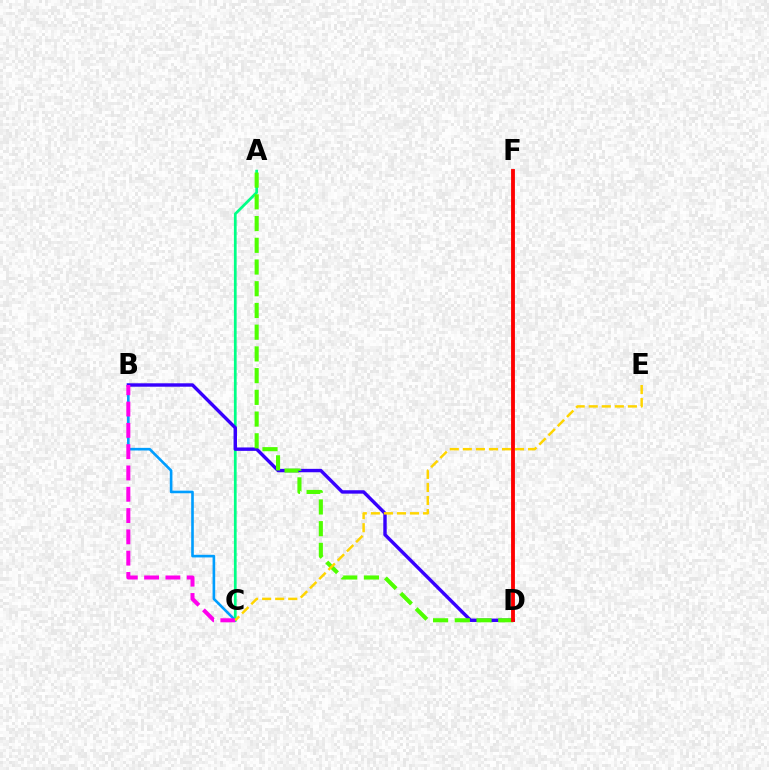{('B', 'C'): [{'color': '#009eff', 'line_style': 'solid', 'thickness': 1.89}, {'color': '#ff00ed', 'line_style': 'dashed', 'thickness': 2.89}], ('A', 'C'): [{'color': '#00ff86', 'line_style': 'solid', 'thickness': 1.97}], ('B', 'D'): [{'color': '#3700ff', 'line_style': 'solid', 'thickness': 2.45}], ('A', 'D'): [{'color': '#4fff00', 'line_style': 'dashed', 'thickness': 2.95}], ('D', 'F'): [{'color': '#ff0000', 'line_style': 'solid', 'thickness': 2.76}], ('C', 'E'): [{'color': '#ffd500', 'line_style': 'dashed', 'thickness': 1.77}]}